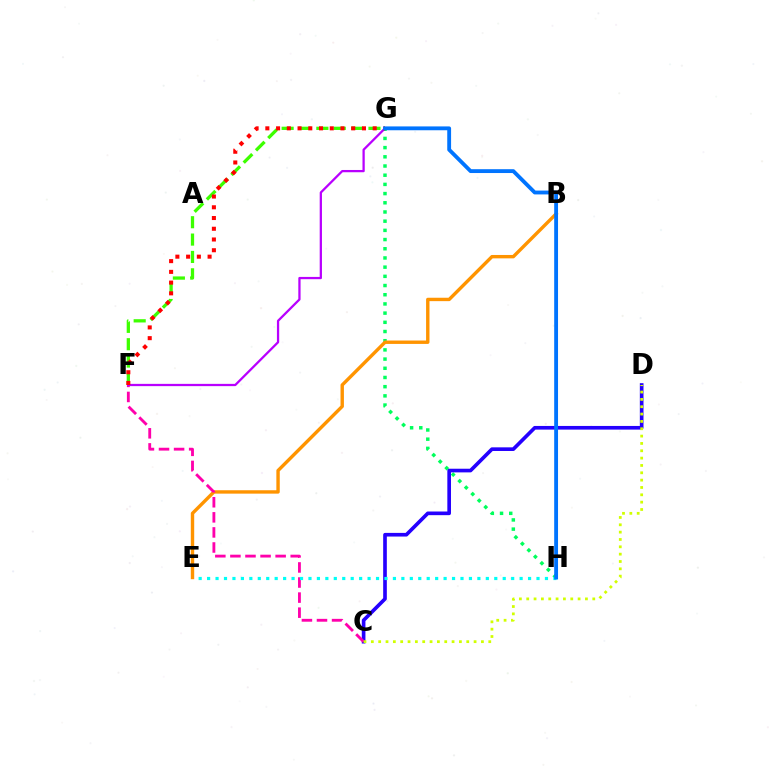{('G', 'H'): [{'color': '#00ff5c', 'line_style': 'dotted', 'thickness': 2.5}, {'color': '#0074ff', 'line_style': 'solid', 'thickness': 2.77}], ('F', 'G'): [{'color': '#3dff00', 'line_style': 'dashed', 'thickness': 2.36}, {'color': '#b900ff', 'line_style': 'solid', 'thickness': 1.63}, {'color': '#ff0000', 'line_style': 'dotted', 'thickness': 2.92}], ('B', 'E'): [{'color': '#ff9400', 'line_style': 'solid', 'thickness': 2.44}], ('C', 'D'): [{'color': '#2500ff', 'line_style': 'solid', 'thickness': 2.63}, {'color': '#d1ff00', 'line_style': 'dotted', 'thickness': 1.99}], ('C', 'F'): [{'color': '#ff00ac', 'line_style': 'dashed', 'thickness': 2.05}], ('E', 'H'): [{'color': '#00fff6', 'line_style': 'dotted', 'thickness': 2.29}]}